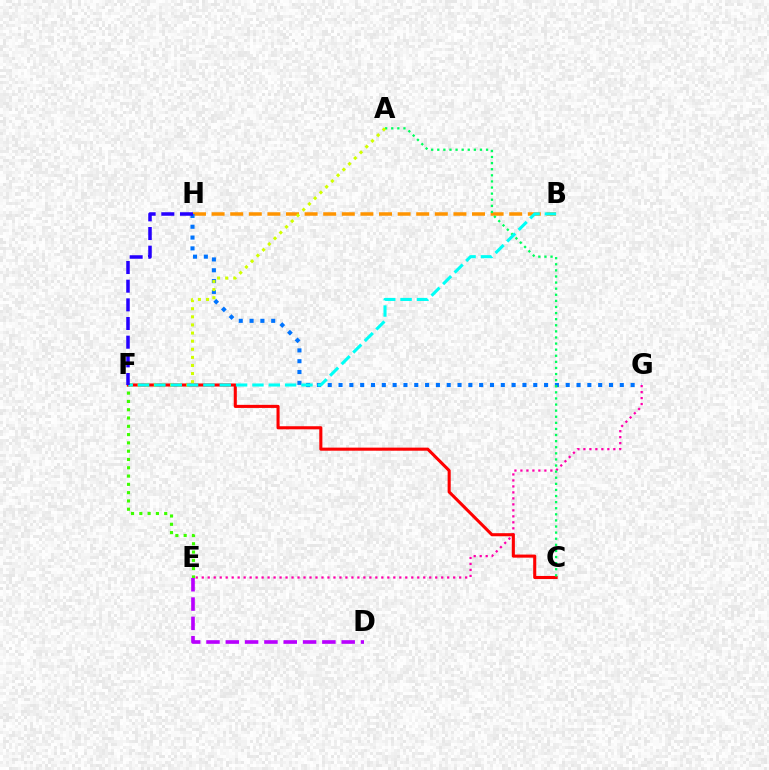{('B', 'H'): [{'color': '#ff9400', 'line_style': 'dashed', 'thickness': 2.53}], ('G', 'H'): [{'color': '#0074ff', 'line_style': 'dotted', 'thickness': 2.94}], ('E', 'F'): [{'color': '#3dff00', 'line_style': 'dotted', 'thickness': 2.25}], ('E', 'G'): [{'color': '#ff00ac', 'line_style': 'dotted', 'thickness': 1.63}], ('C', 'F'): [{'color': '#ff0000', 'line_style': 'solid', 'thickness': 2.22}], ('A', 'C'): [{'color': '#00ff5c', 'line_style': 'dotted', 'thickness': 1.66}], ('A', 'F'): [{'color': '#d1ff00', 'line_style': 'dotted', 'thickness': 2.2}], ('D', 'E'): [{'color': '#b900ff', 'line_style': 'dashed', 'thickness': 2.62}], ('B', 'F'): [{'color': '#00fff6', 'line_style': 'dashed', 'thickness': 2.22}], ('F', 'H'): [{'color': '#2500ff', 'line_style': 'dashed', 'thickness': 2.54}]}